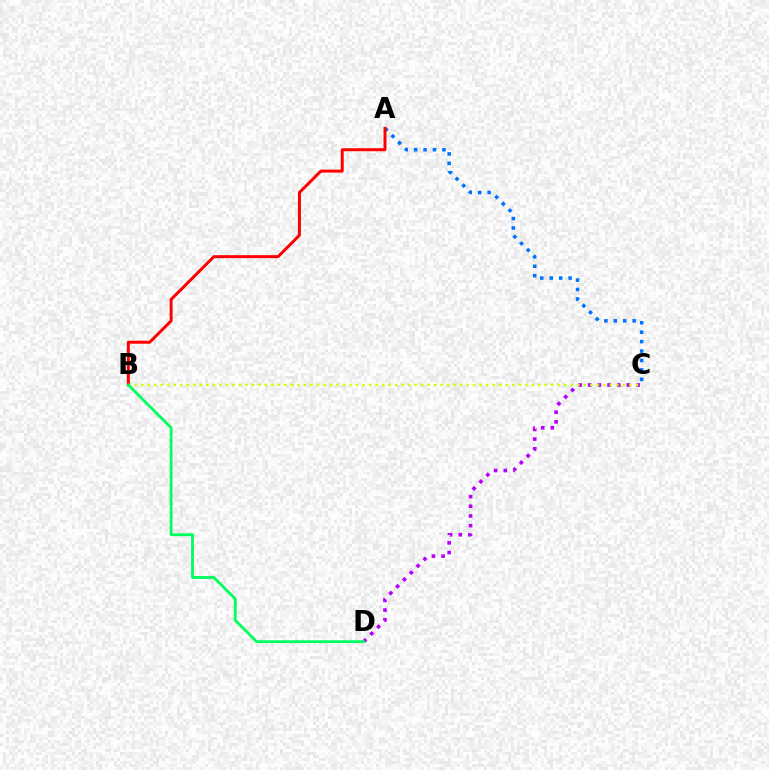{('C', 'D'): [{'color': '#b900ff', 'line_style': 'dotted', 'thickness': 2.63}], ('A', 'C'): [{'color': '#0074ff', 'line_style': 'dotted', 'thickness': 2.56}], ('B', 'C'): [{'color': '#d1ff00', 'line_style': 'dotted', 'thickness': 1.77}], ('A', 'B'): [{'color': '#ff0000', 'line_style': 'solid', 'thickness': 2.15}], ('B', 'D'): [{'color': '#00ff5c', 'line_style': 'solid', 'thickness': 2.02}]}